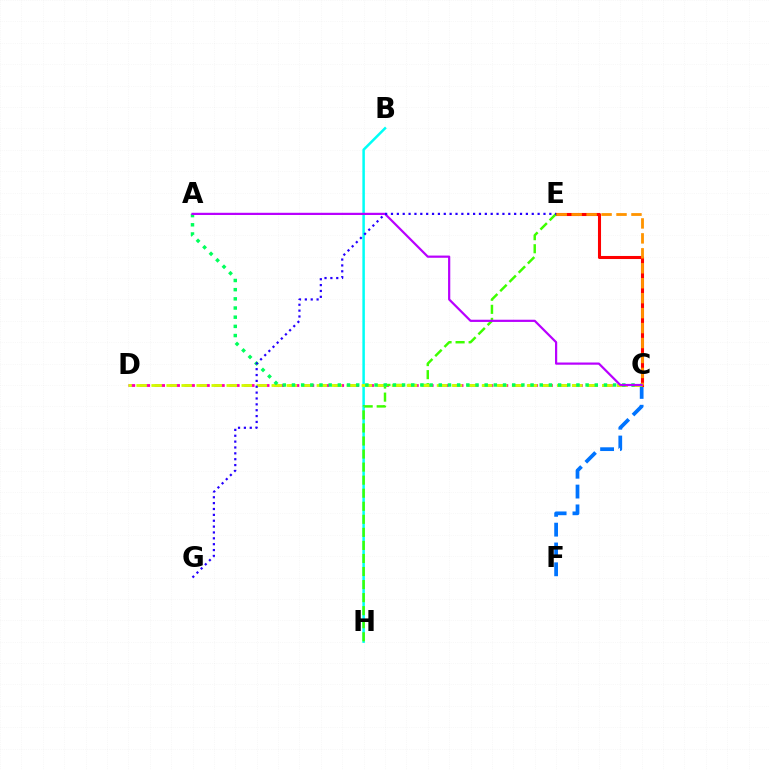{('C', 'D'): [{'color': '#ff00ac', 'line_style': 'dashed', 'thickness': 2.03}, {'color': '#d1ff00', 'line_style': 'dashed', 'thickness': 2.04}], ('C', 'F'): [{'color': '#0074ff', 'line_style': 'dashed', 'thickness': 2.69}], ('B', 'H'): [{'color': '#00fff6', 'line_style': 'solid', 'thickness': 1.81}], ('C', 'E'): [{'color': '#ff0000', 'line_style': 'solid', 'thickness': 2.21}, {'color': '#ff9400', 'line_style': 'dashed', 'thickness': 2.03}], ('E', 'H'): [{'color': '#3dff00', 'line_style': 'dashed', 'thickness': 1.77}], ('A', 'C'): [{'color': '#00ff5c', 'line_style': 'dotted', 'thickness': 2.49}, {'color': '#b900ff', 'line_style': 'solid', 'thickness': 1.59}], ('E', 'G'): [{'color': '#2500ff', 'line_style': 'dotted', 'thickness': 1.59}]}